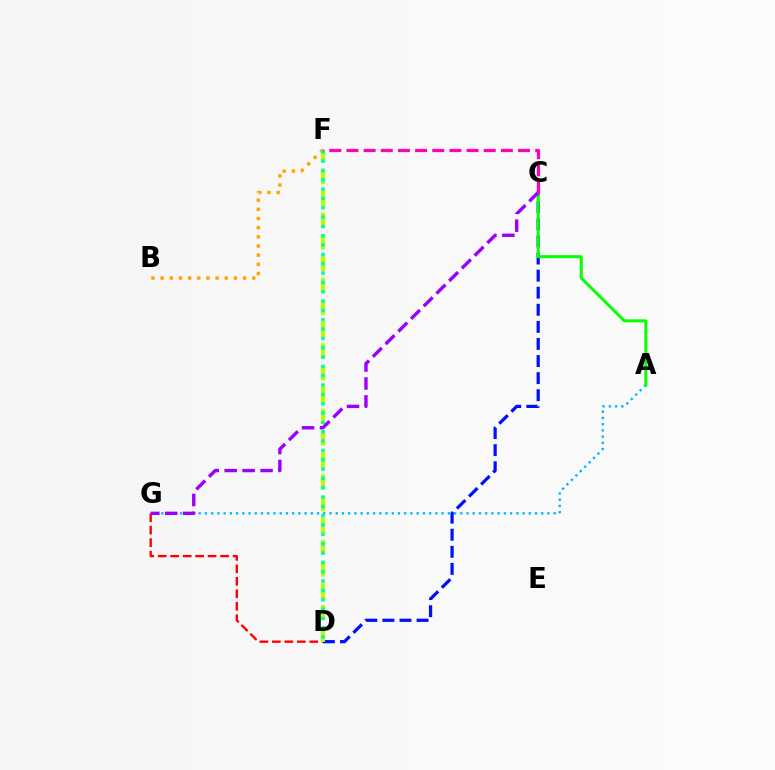{('C', 'D'): [{'color': '#0010ff', 'line_style': 'dashed', 'thickness': 2.32}], ('D', 'G'): [{'color': '#ff0000', 'line_style': 'dashed', 'thickness': 1.69}], ('A', 'G'): [{'color': '#00b5ff', 'line_style': 'dotted', 'thickness': 1.69}], ('A', 'C'): [{'color': '#08ff00', 'line_style': 'solid', 'thickness': 2.16}], ('B', 'F'): [{'color': '#ffa500', 'line_style': 'dotted', 'thickness': 2.49}], ('D', 'F'): [{'color': '#b3ff00', 'line_style': 'dashed', 'thickness': 2.96}, {'color': '#00ff9d', 'line_style': 'dotted', 'thickness': 2.54}], ('C', 'G'): [{'color': '#9b00ff', 'line_style': 'dashed', 'thickness': 2.44}], ('C', 'F'): [{'color': '#ff00bd', 'line_style': 'dashed', 'thickness': 2.33}]}